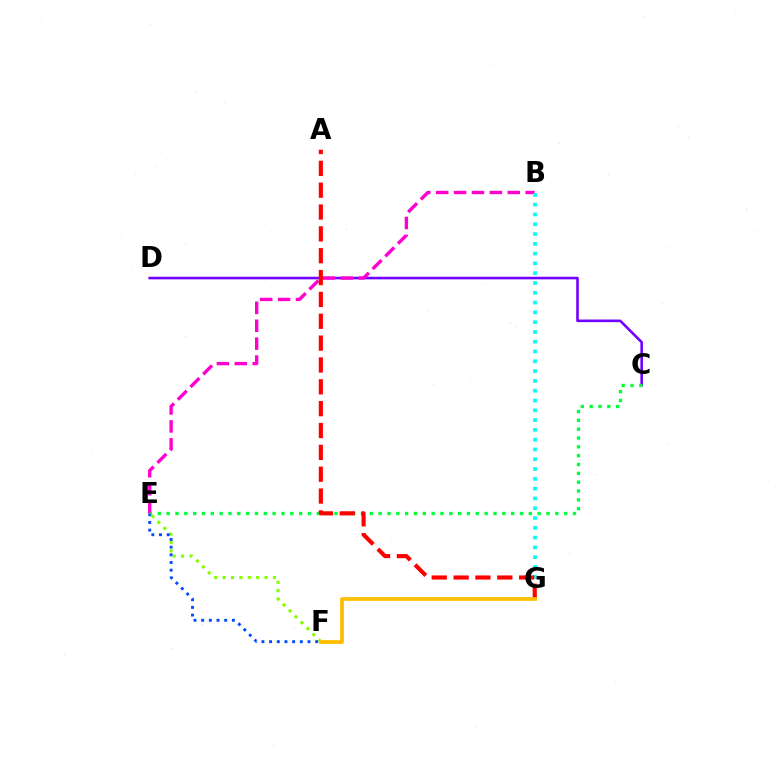{('E', 'F'): [{'color': '#84ff00', 'line_style': 'dotted', 'thickness': 2.28}, {'color': '#004bff', 'line_style': 'dotted', 'thickness': 2.09}], ('C', 'D'): [{'color': '#7200ff', 'line_style': 'solid', 'thickness': 1.88}], ('B', 'E'): [{'color': '#ff00cf', 'line_style': 'dashed', 'thickness': 2.43}], ('C', 'E'): [{'color': '#00ff39', 'line_style': 'dotted', 'thickness': 2.4}], ('B', 'G'): [{'color': '#00fff6', 'line_style': 'dotted', 'thickness': 2.66}], ('A', 'G'): [{'color': '#ff0000', 'line_style': 'dashed', 'thickness': 2.97}], ('F', 'G'): [{'color': '#ffbd00', 'line_style': 'solid', 'thickness': 2.7}]}